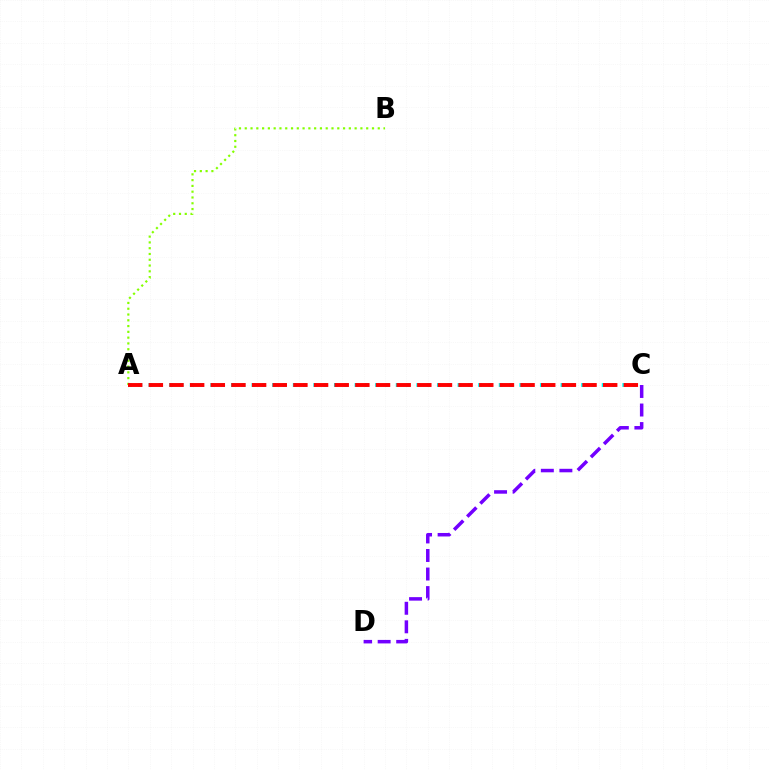{('A', 'B'): [{'color': '#84ff00', 'line_style': 'dotted', 'thickness': 1.57}], ('A', 'C'): [{'color': '#00fff6', 'line_style': 'dotted', 'thickness': 2.8}, {'color': '#ff0000', 'line_style': 'dashed', 'thickness': 2.81}], ('C', 'D'): [{'color': '#7200ff', 'line_style': 'dashed', 'thickness': 2.52}]}